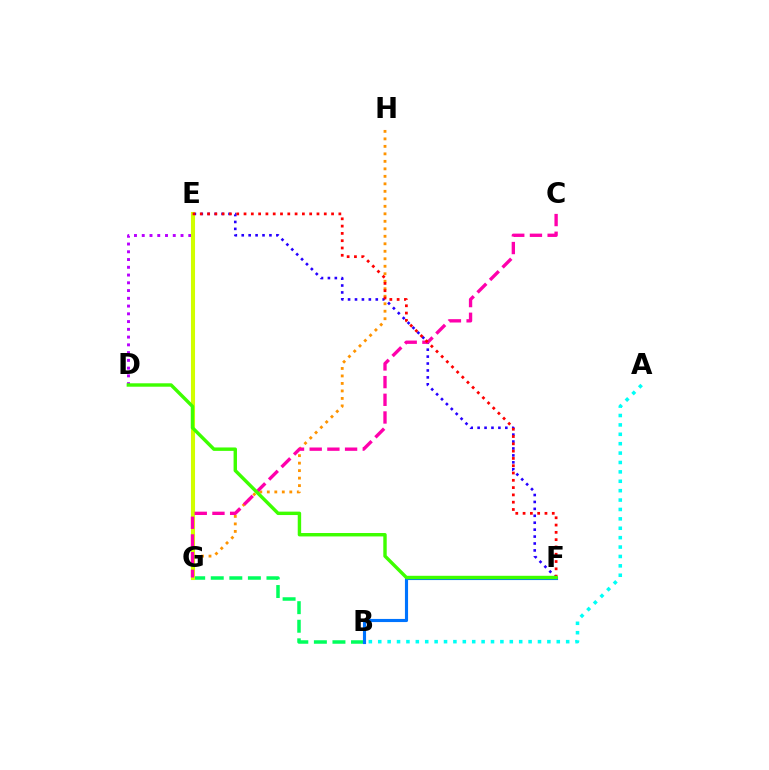{('B', 'G'): [{'color': '#00ff5c', 'line_style': 'dashed', 'thickness': 2.52}], ('D', 'E'): [{'color': '#b900ff', 'line_style': 'dotted', 'thickness': 2.11}], ('G', 'H'): [{'color': '#ff9400', 'line_style': 'dotted', 'thickness': 2.04}], ('A', 'B'): [{'color': '#00fff6', 'line_style': 'dotted', 'thickness': 2.55}], ('E', 'F'): [{'color': '#2500ff', 'line_style': 'dotted', 'thickness': 1.88}, {'color': '#ff0000', 'line_style': 'dotted', 'thickness': 1.98}], ('E', 'G'): [{'color': '#d1ff00', 'line_style': 'solid', 'thickness': 2.93}], ('C', 'G'): [{'color': '#ff00ac', 'line_style': 'dashed', 'thickness': 2.4}], ('B', 'F'): [{'color': '#0074ff', 'line_style': 'solid', 'thickness': 2.25}], ('D', 'F'): [{'color': '#3dff00', 'line_style': 'solid', 'thickness': 2.46}]}